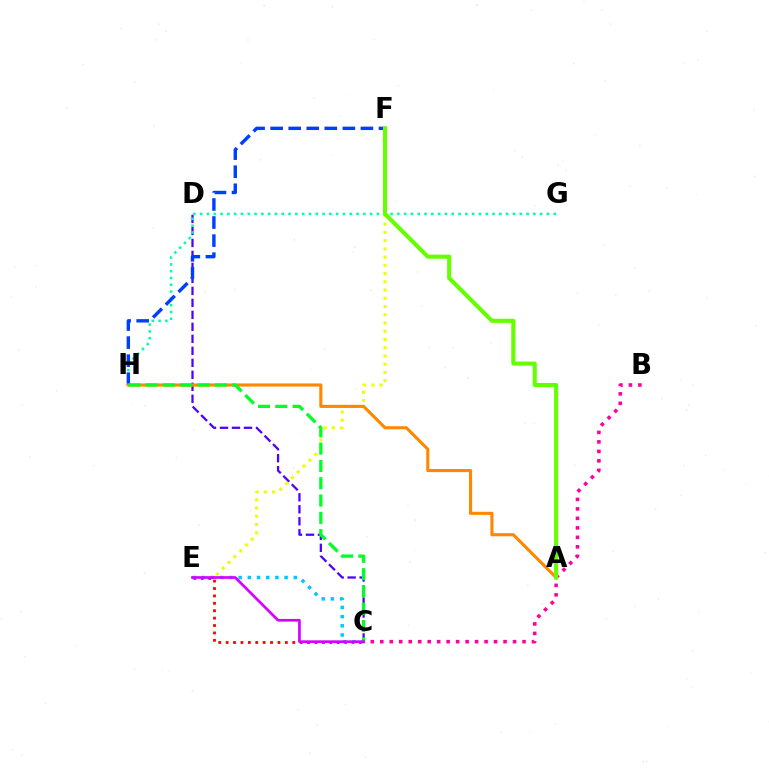{('C', 'D'): [{'color': '#4f00ff', 'line_style': 'dashed', 'thickness': 1.63}], ('E', 'F'): [{'color': '#eeff00', 'line_style': 'dotted', 'thickness': 2.24}], ('C', 'E'): [{'color': '#ff0000', 'line_style': 'dotted', 'thickness': 2.01}, {'color': '#00c7ff', 'line_style': 'dotted', 'thickness': 2.5}, {'color': '#d600ff', 'line_style': 'solid', 'thickness': 1.92}], ('G', 'H'): [{'color': '#00ffaf', 'line_style': 'dotted', 'thickness': 1.85}], ('F', 'H'): [{'color': '#003fff', 'line_style': 'dashed', 'thickness': 2.45}], ('A', 'H'): [{'color': '#ff8800', 'line_style': 'solid', 'thickness': 2.24}], ('B', 'C'): [{'color': '#ff00a0', 'line_style': 'dotted', 'thickness': 2.58}], ('C', 'H'): [{'color': '#00ff27', 'line_style': 'dashed', 'thickness': 2.35}], ('A', 'F'): [{'color': '#66ff00', 'line_style': 'solid', 'thickness': 2.95}]}